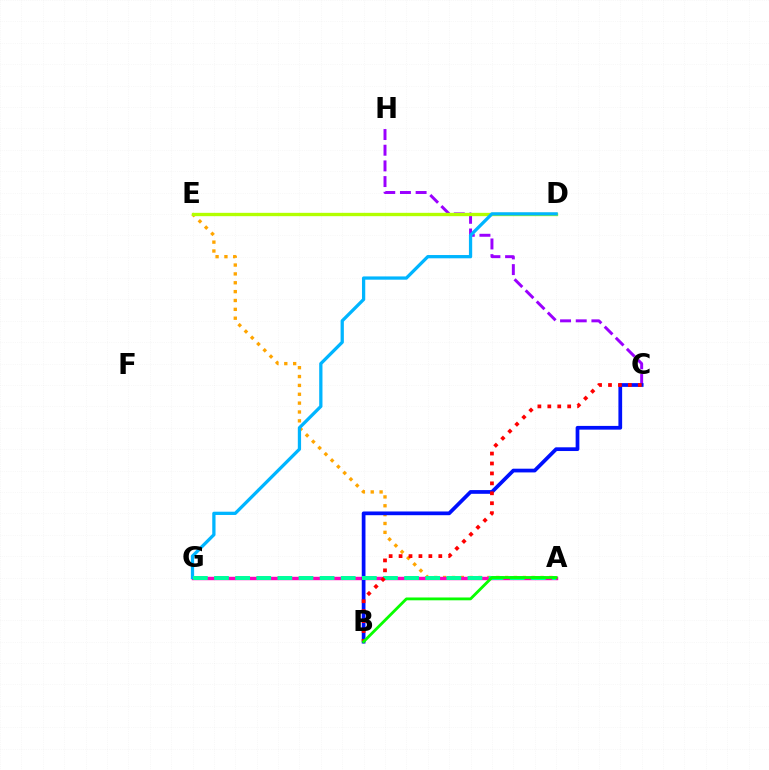{('A', 'E'): [{'color': '#ffa500', 'line_style': 'dotted', 'thickness': 2.41}], ('C', 'H'): [{'color': '#9b00ff', 'line_style': 'dashed', 'thickness': 2.13}], ('A', 'G'): [{'color': '#ff00bd', 'line_style': 'solid', 'thickness': 2.47}, {'color': '#00ff9d', 'line_style': 'dashed', 'thickness': 2.87}], ('B', 'C'): [{'color': '#0010ff', 'line_style': 'solid', 'thickness': 2.68}, {'color': '#ff0000', 'line_style': 'dotted', 'thickness': 2.7}], ('D', 'E'): [{'color': '#b3ff00', 'line_style': 'solid', 'thickness': 2.4}], ('D', 'G'): [{'color': '#00b5ff', 'line_style': 'solid', 'thickness': 2.35}], ('A', 'B'): [{'color': '#08ff00', 'line_style': 'solid', 'thickness': 2.04}]}